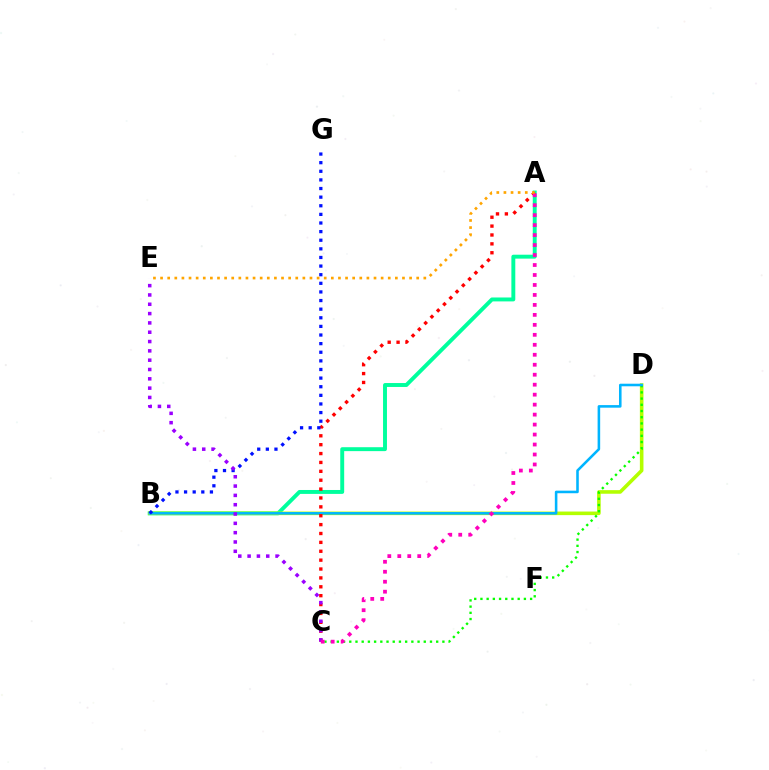{('A', 'B'): [{'color': '#00ff9d', 'line_style': 'solid', 'thickness': 2.82}], ('B', 'D'): [{'color': '#b3ff00', 'line_style': 'solid', 'thickness': 2.58}, {'color': '#00b5ff', 'line_style': 'solid', 'thickness': 1.85}], ('C', 'D'): [{'color': '#08ff00', 'line_style': 'dotted', 'thickness': 1.69}], ('A', 'C'): [{'color': '#ff0000', 'line_style': 'dotted', 'thickness': 2.41}, {'color': '#ff00bd', 'line_style': 'dotted', 'thickness': 2.71}], ('B', 'G'): [{'color': '#0010ff', 'line_style': 'dotted', 'thickness': 2.34}], ('C', 'E'): [{'color': '#9b00ff', 'line_style': 'dotted', 'thickness': 2.53}], ('A', 'E'): [{'color': '#ffa500', 'line_style': 'dotted', 'thickness': 1.93}]}